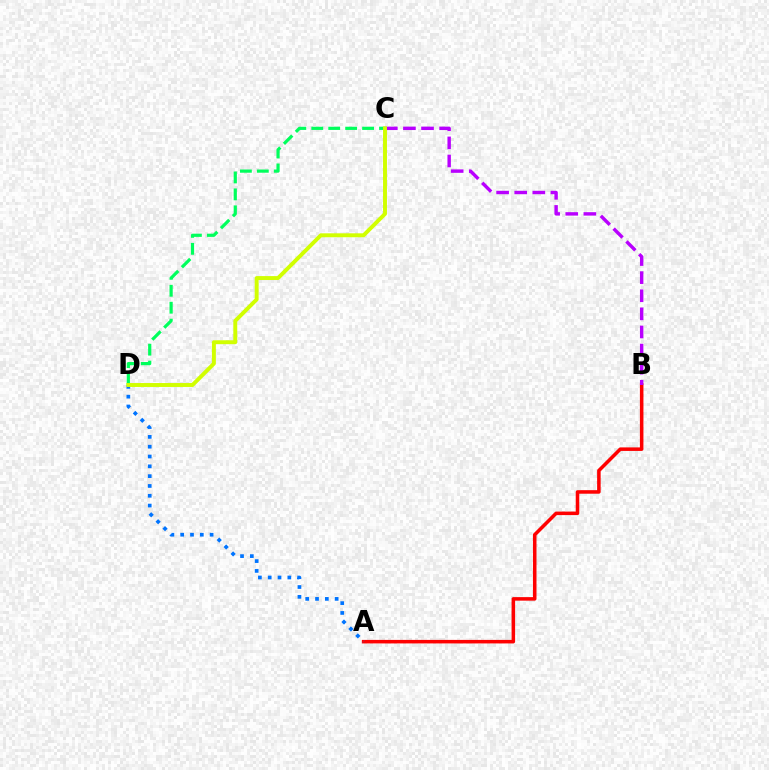{('A', 'B'): [{'color': '#ff0000', 'line_style': 'solid', 'thickness': 2.54}], ('C', 'D'): [{'color': '#00ff5c', 'line_style': 'dashed', 'thickness': 2.3}, {'color': '#d1ff00', 'line_style': 'solid', 'thickness': 2.83}], ('A', 'D'): [{'color': '#0074ff', 'line_style': 'dotted', 'thickness': 2.67}], ('B', 'C'): [{'color': '#b900ff', 'line_style': 'dashed', 'thickness': 2.46}]}